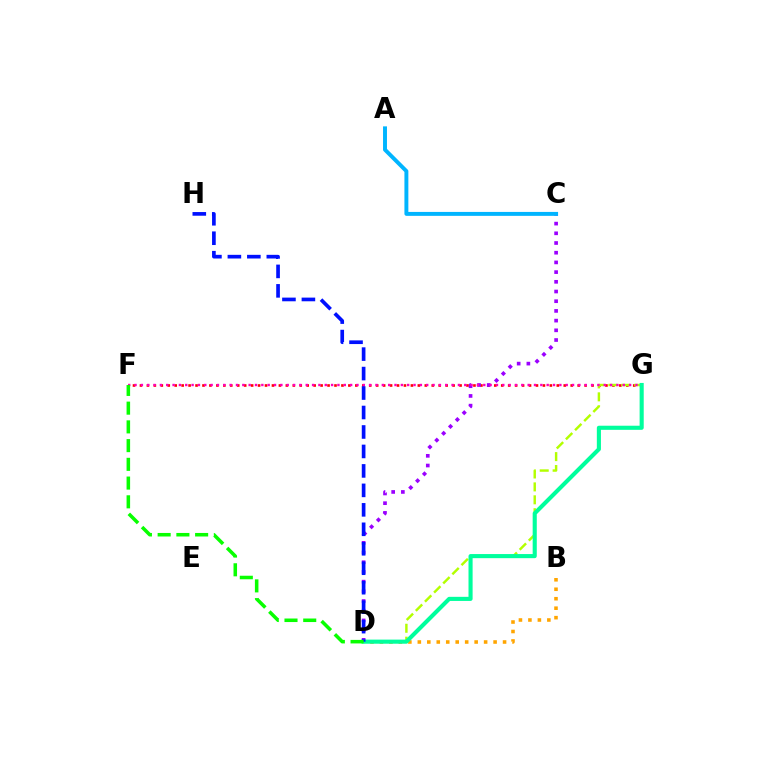{('F', 'G'): [{'color': '#ff0000', 'line_style': 'dotted', 'thickness': 1.89}, {'color': '#ff00bd', 'line_style': 'dotted', 'thickness': 1.72}], ('D', 'G'): [{'color': '#b3ff00', 'line_style': 'dashed', 'thickness': 1.75}, {'color': '#00ff9d', 'line_style': 'solid', 'thickness': 2.96}], ('C', 'D'): [{'color': '#9b00ff', 'line_style': 'dotted', 'thickness': 2.64}], ('B', 'D'): [{'color': '#ffa500', 'line_style': 'dotted', 'thickness': 2.57}], ('D', 'H'): [{'color': '#0010ff', 'line_style': 'dashed', 'thickness': 2.64}], ('D', 'F'): [{'color': '#08ff00', 'line_style': 'dashed', 'thickness': 2.54}], ('A', 'C'): [{'color': '#00b5ff', 'line_style': 'solid', 'thickness': 2.83}]}